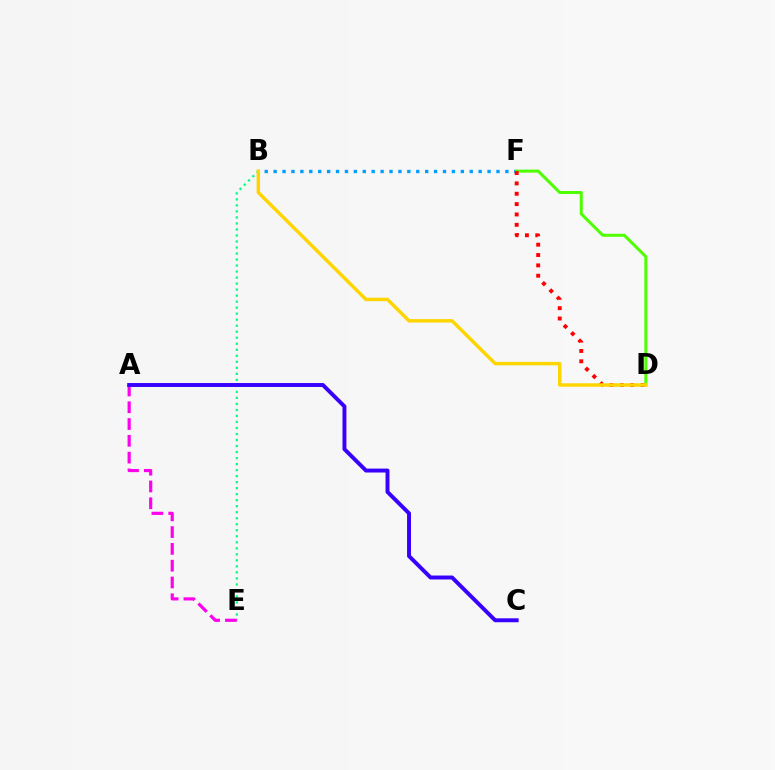{('B', 'E'): [{'color': '#00ff86', 'line_style': 'dotted', 'thickness': 1.63}], ('B', 'F'): [{'color': '#009eff', 'line_style': 'dotted', 'thickness': 2.42}], ('D', 'F'): [{'color': '#4fff00', 'line_style': 'solid', 'thickness': 2.17}, {'color': '#ff0000', 'line_style': 'dotted', 'thickness': 2.81}], ('A', 'E'): [{'color': '#ff00ed', 'line_style': 'dashed', 'thickness': 2.28}], ('B', 'D'): [{'color': '#ffd500', 'line_style': 'solid', 'thickness': 2.48}], ('A', 'C'): [{'color': '#3700ff', 'line_style': 'solid', 'thickness': 2.83}]}